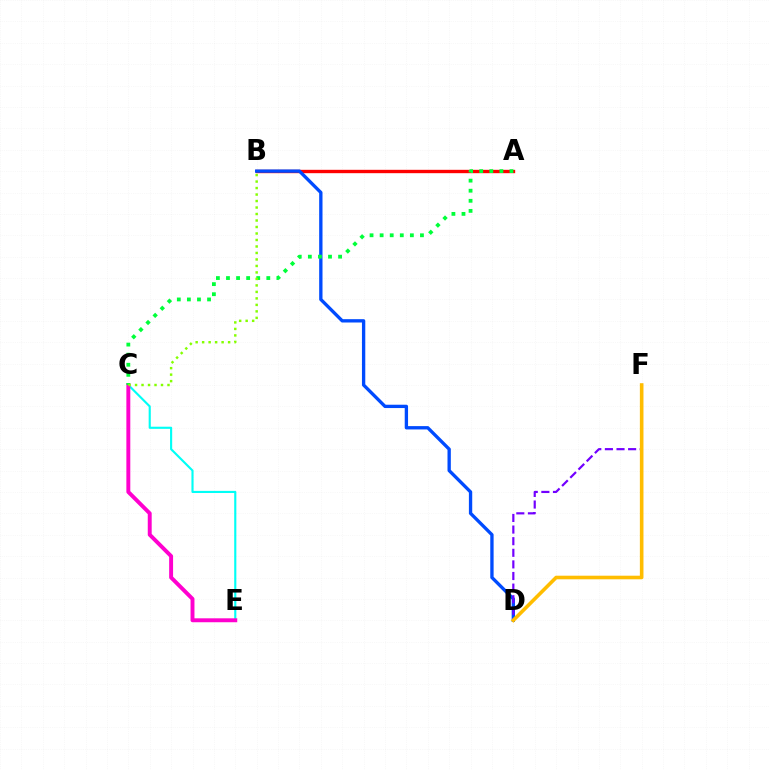{('C', 'E'): [{'color': '#00fff6', 'line_style': 'solid', 'thickness': 1.54}, {'color': '#ff00cf', 'line_style': 'solid', 'thickness': 2.83}], ('A', 'B'): [{'color': '#ff0000', 'line_style': 'solid', 'thickness': 2.42}], ('B', 'D'): [{'color': '#004bff', 'line_style': 'solid', 'thickness': 2.4}], ('A', 'C'): [{'color': '#00ff39', 'line_style': 'dotted', 'thickness': 2.74}], ('D', 'F'): [{'color': '#7200ff', 'line_style': 'dashed', 'thickness': 1.58}, {'color': '#ffbd00', 'line_style': 'solid', 'thickness': 2.59}], ('B', 'C'): [{'color': '#84ff00', 'line_style': 'dotted', 'thickness': 1.76}]}